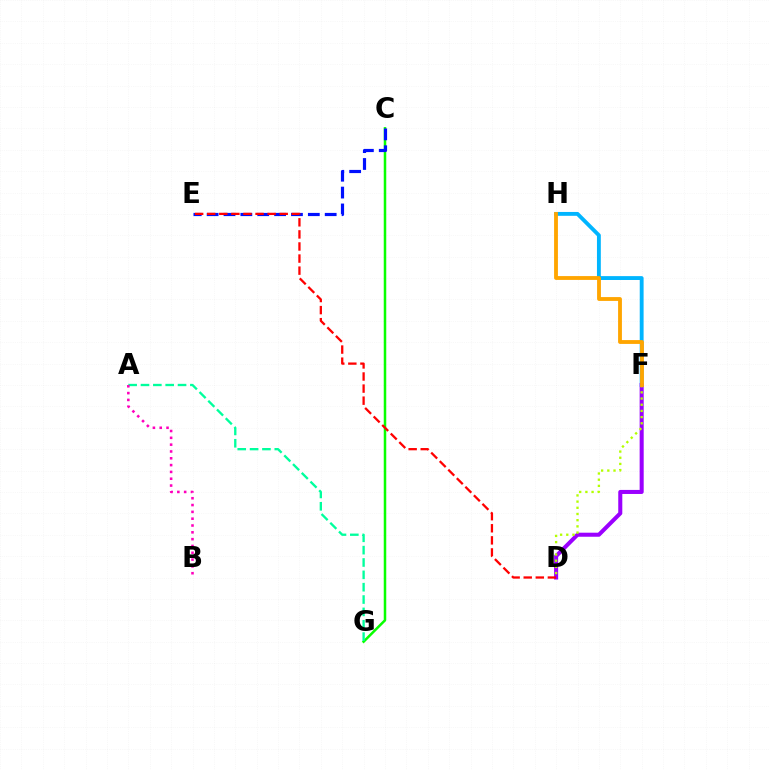{('F', 'H'): [{'color': '#00b5ff', 'line_style': 'solid', 'thickness': 2.78}, {'color': '#ffa500', 'line_style': 'solid', 'thickness': 2.76}], ('D', 'F'): [{'color': '#9b00ff', 'line_style': 'solid', 'thickness': 2.91}, {'color': '#b3ff00', 'line_style': 'dotted', 'thickness': 1.68}], ('C', 'G'): [{'color': '#08ff00', 'line_style': 'solid', 'thickness': 1.81}], ('A', 'G'): [{'color': '#00ff9d', 'line_style': 'dashed', 'thickness': 1.68}], ('C', 'E'): [{'color': '#0010ff', 'line_style': 'dashed', 'thickness': 2.29}], ('D', 'E'): [{'color': '#ff0000', 'line_style': 'dashed', 'thickness': 1.64}], ('A', 'B'): [{'color': '#ff00bd', 'line_style': 'dotted', 'thickness': 1.85}]}